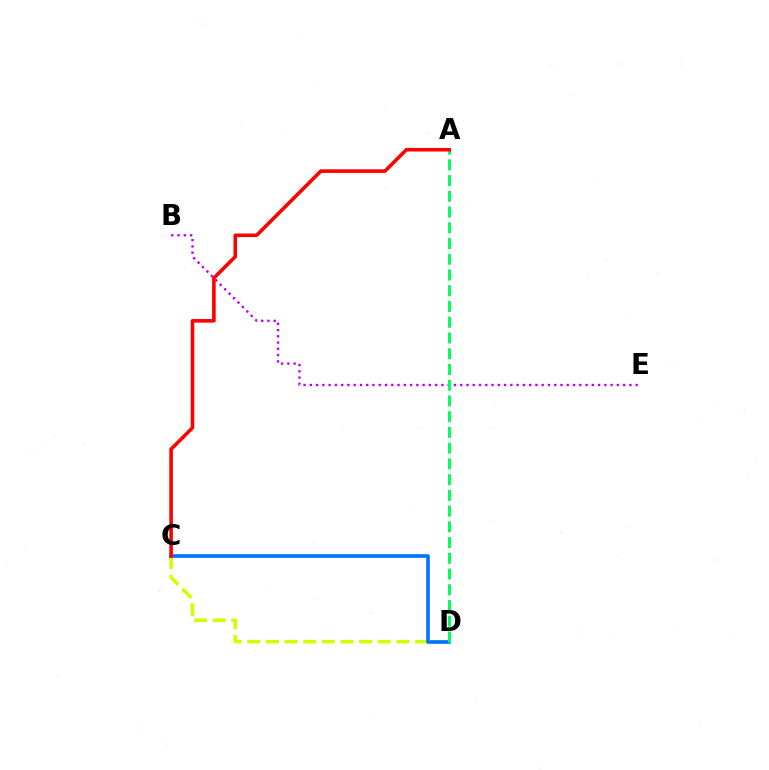{('C', 'D'): [{'color': '#d1ff00', 'line_style': 'dashed', 'thickness': 2.53}, {'color': '#0074ff', 'line_style': 'solid', 'thickness': 2.61}], ('B', 'E'): [{'color': '#b900ff', 'line_style': 'dotted', 'thickness': 1.7}], ('A', 'D'): [{'color': '#00ff5c', 'line_style': 'dashed', 'thickness': 2.14}], ('A', 'C'): [{'color': '#ff0000', 'line_style': 'solid', 'thickness': 2.58}]}